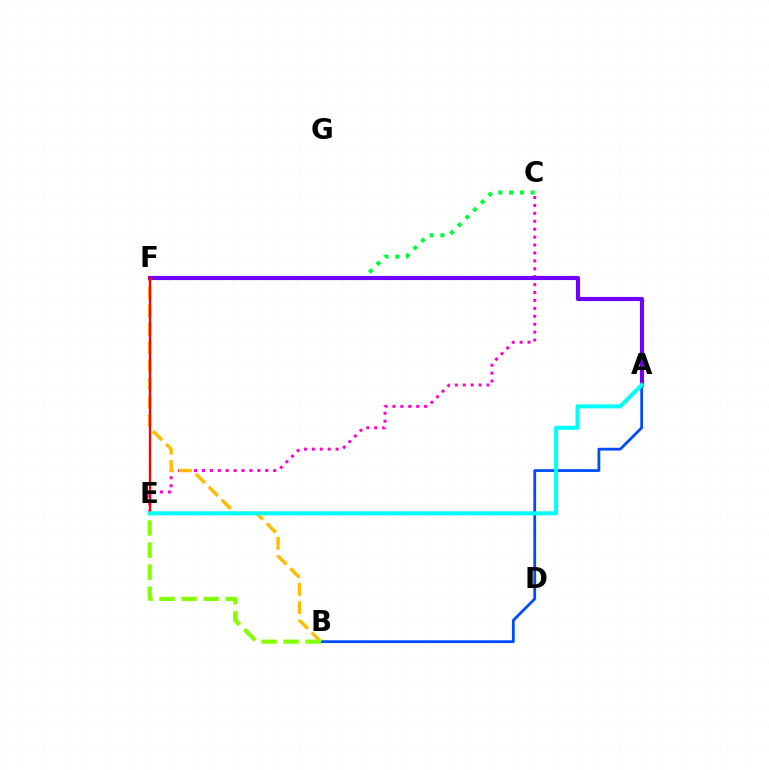{('A', 'B'): [{'color': '#004bff', 'line_style': 'solid', 'thickness': 2.0}], ('C', 'E'): [{'color': '#ff00cf', 'line_style': 'dotted', 'thickness': 2.15}], ('B', 'F'): [{'color': '#ffbd00', 'line_style': 'dashed', 'thickness': 2.48}], ('C', 'F'): [{'color': '#00ff39', 'line_style': 'dotted', 'thickness': 2.93}], ('A', 'F'): [{'color': '#7200ff', 'line_style': 'solid', 'thickness': 2.99}], ('E', 'F'): [{'color': '#ff0000', 'line_style': 'solid', 'thickness': 1.69}], ('A', 'E'): [{'color': '#00fff6', 'line_style': 'solid', 'thickness': 2.9}], ('B', 'E'): [{'color': '#84ff00', 'line_style': 'dashed', 'thickness': 2.99}]}